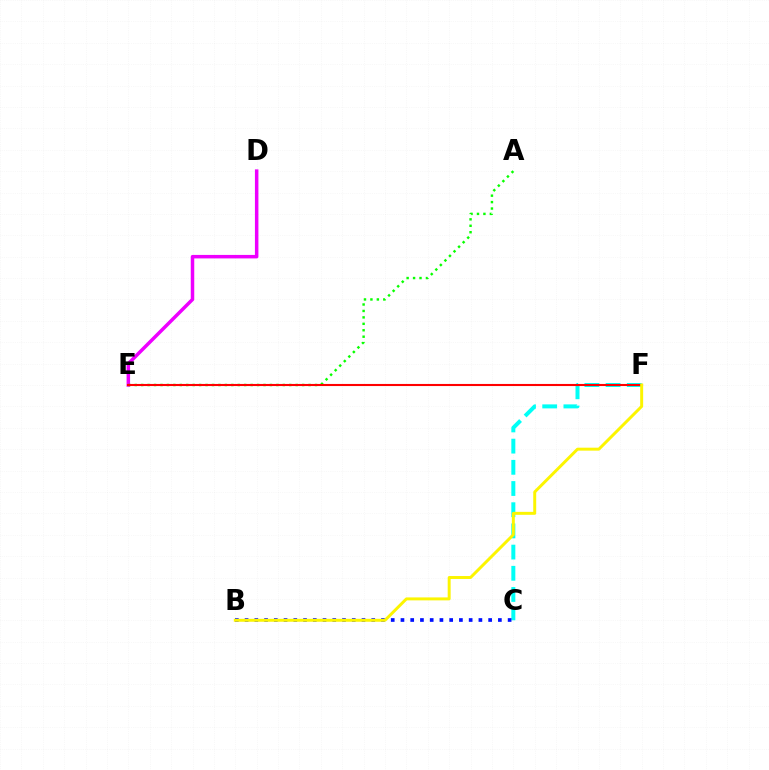{('C', 'F'): [{'color': '#00fff6', 'line_style': 'dashed', 'thickness': 2.88}], ('B', 'C'): [{'color': '#0010ff', 'line_style': 'dotted', 'thickness': 2.65}], ('D', 'E'): [{'color': '#ee00ff', 'line_style': 'solid', 'thickness': 2.51}], ('A', 'E'): [{'color': '#08ff00', 'line_style': 'dotted', 'thickness': 1.75}], ('E', 'F'): [{'color': '#ff0000', 'line_style': 'solid', 'thickness': 1.51}], ('B', 'F'): [{'color': '#fcf500', 'line_style': 'solid', 'thickness': 2.13}]}